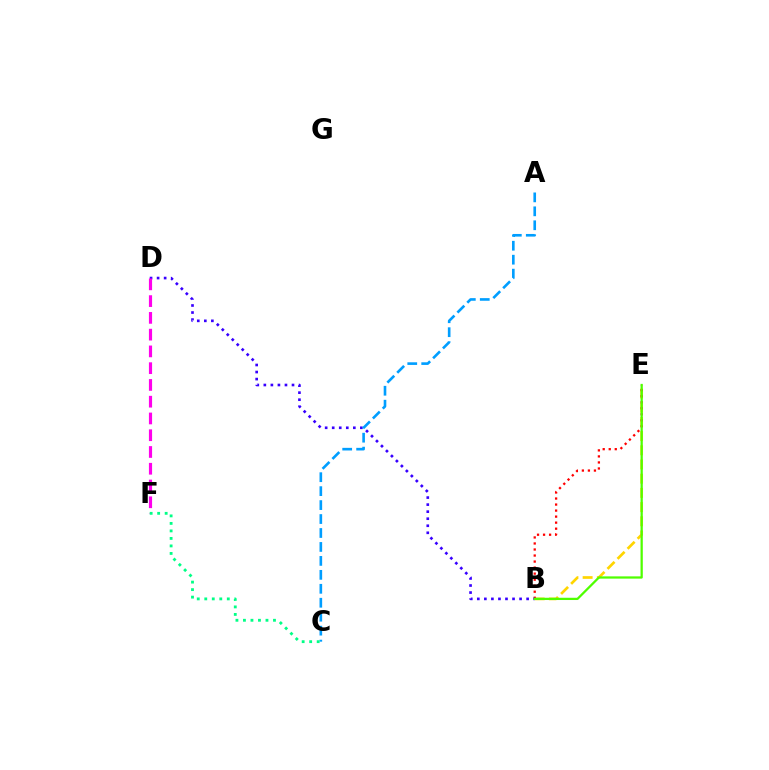{('B', 'E'): [{'color': '#ffd500', 'line_style': 'dashed', 'thickness': 1.93}, {'color': '#ff0000', 'line_style': 'dotted', 'thickness': 1.64}, {'color': '#4fff00', 'line_style': 'solid', 'thickness': 1.63}], ('B', 'D'): [{'color': '#3700ff', 'line_style': 'dotted', 'thickness': 1.91}], ('A', 'C'): [{'color': '#009eff', 'line_style': 'dashed', 'thickness': 1.9}], ('D', 'F'): [{'color': '#ff00ed', 'line_style': 'dashed', 'thickness': 2.28}], ('C', 'F'): [{'color': '#00ff86', 'line_style': 'dotted', 'thickness': 2.04}]}